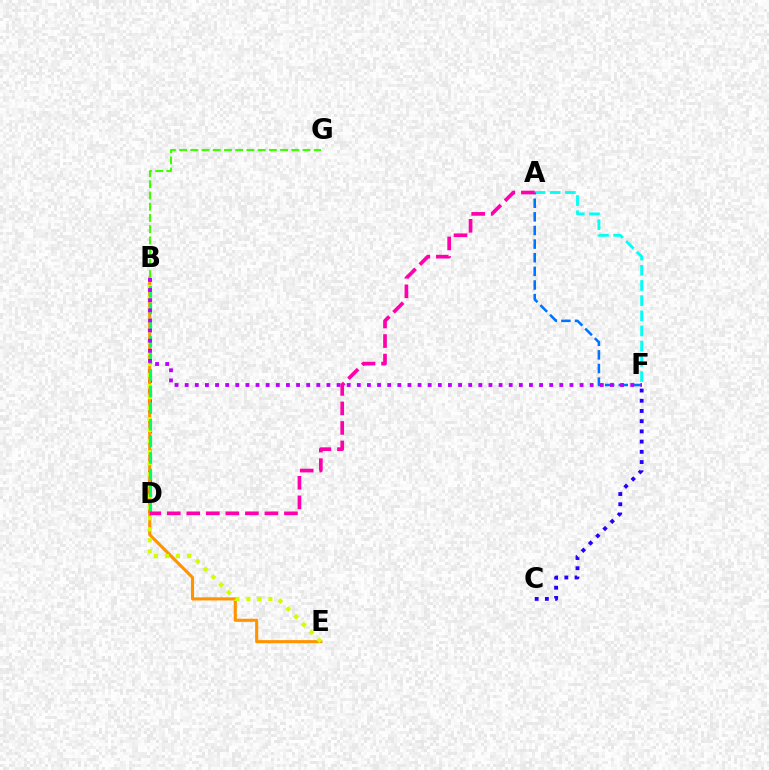{('A', 'F'): [{'color': '#00fff6', 'line_style': 'dashed', 'thickness': 2.06}, {'color': '#0074ff', 'line_style': 'dashed', 'thickness': 1.85}], ('B', 'D'): [{'color': '#ff0000', 'line_style': 'dotted', 'thickness': 2.75}, {'color': '#00ff5c', 'line_style': 'dashed', 'thickness': 2.25}], ('C', 'F'): [{'color': '#2500ff', 'line_style': 'dotted', 'thickness': 2.78}], ('B', 'E'): [{'color': '#ff9400', 'line_style': 'solid', 'thickness': 2.23}, {'color': '#d1ff00', 'line_style': 'dotted', 'thickness': 2.99}], ('B', 'F'): [{'color': '#b900ff', 'line_style': 'dotted', 'thickness': 2.75}], ('B', 'G'): [{'color': '#3dff00', 'line_style': 'dashed', 'thickness': 1.52}], ('A', 'D'): [{'color': '#ff00ac', 'line_style': 'dashed', 'thickness': 2.65}]}